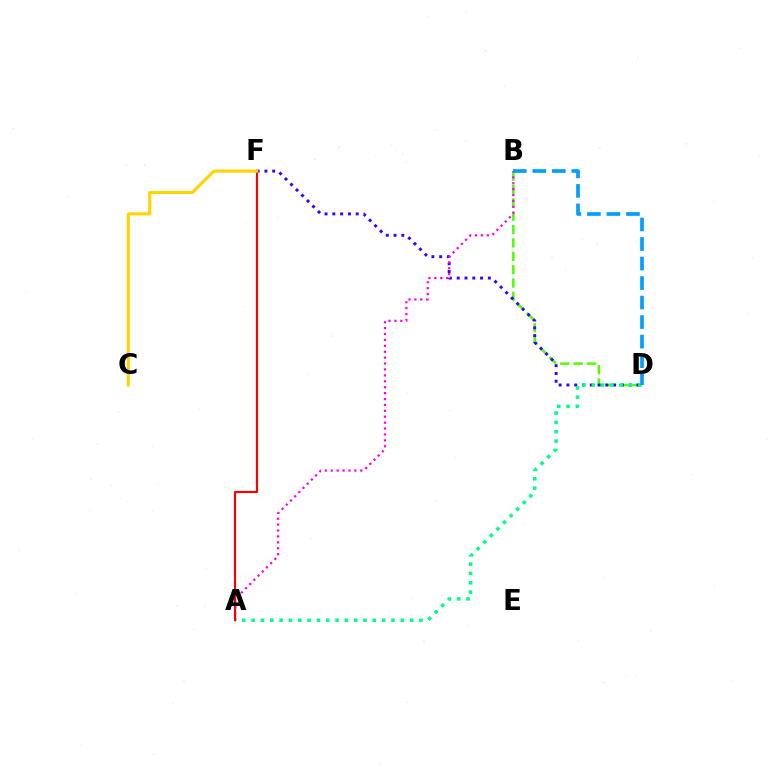{('B', 'D'): [{'color': '#4fff00', 'line_style': 'dashed', 'thickness': 1.82}, {'color': '#009eff', 'line_style': 'dashed', 'thickness': 2.65}], ('D', 'F'): [{'color': '#3700ff', 'line_style': 'dotted', 'thickness': 2.12}], ('A', 'D'): [{'color': '#00ff86', 'line_style': 'dotted', 'thickness': 2.53}], ('A', 'B'): [{'color': '#ff00ed', 'line_style': 'dotted', 'thickness': 1.61}], ('A', 'F'): [{'color': '#ff0000', 'line_style': 'solid', 'thickness': 1.54}], ('C', 'F'): [{'color': '#ffd500', 'line_style': 'solid', 'thickness': 2.22}]}